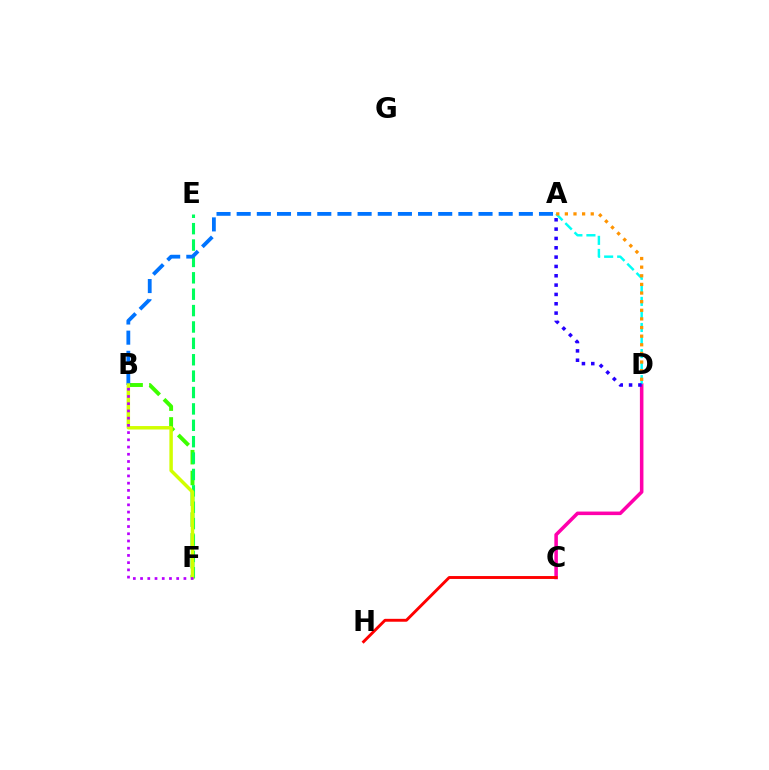{('B', 'F'): [{'color': '#3dff00', 'line_style': 'dashed', 'thickness': 2.83}, {'color': '#d1ff00', 'line_style': 'solid', 'thickness': 2.49}, {'color': '#b900ff', 'line_style': 'dotted', 'thickness': 1.96}], ('E', 'F'): [{'color': '#00ff5c', 'line_style': 'dashed', 'thickness': 2.23}], ('A', 'B'): [{'color': '#0074ff', 'line_style': 'dashed', 'thickness': 2.74}], ('C', 'D'): [{'color': '#ff00ac', 'line_style': 'solid', 'thickness': 2.55}], ('C', 'H'): [{'color': '#ff0000', 'line_style': 'solid', 'thickness': 2.09}], ('A', 'D'): [{'color': '#00fff6', 'line_style': 'dashed', 'thickness': 1.77}, {'color': '#ff9400', 'line_style': 'dotted', 'thickness': 2.34}, {'color': '#2500ff', 'line_style': 'dotted', 'thickness': 2.54}]}